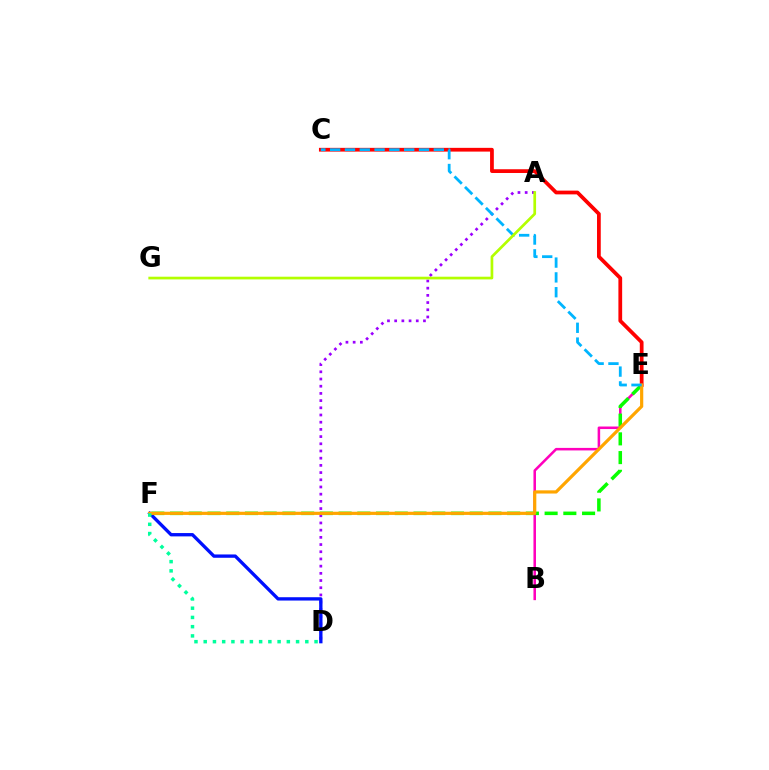{('B', 'E'): [{'color': '#ff00bd', 'line_style': 'solid', 'thickness': 1.83}], ('E', 'F'): [{'color': '#08ff00', 'line_style': 'dashed', 'thickness': 2.54}, {'color': '#ffa500', 'line_style': 'solid', 'thickness': 2.3}], ('A', 'D'): [{'color': '#9b00ff', 'line_style': 'dotted', 'thickness': 1.96}], ('D', 'F'): [{'color': '#0010ff', 'line_style': 'solid', 'thickness': 2.39}, {'color': '#00ff9d', 'line_style': 'dotted', 'thickness': 2.51}], ('C', 'E'): [{'color': '#ff0000', 'line_style': 'solid', 'thickness': 2.7}, {'color': '#00b5ff', 'line_style': 'dashed', 'thickness': 2.01}], ('A', 'G'): [{'color': '#b3ff00', 'line_style': 'solid', 'thickness': 1.94}]}